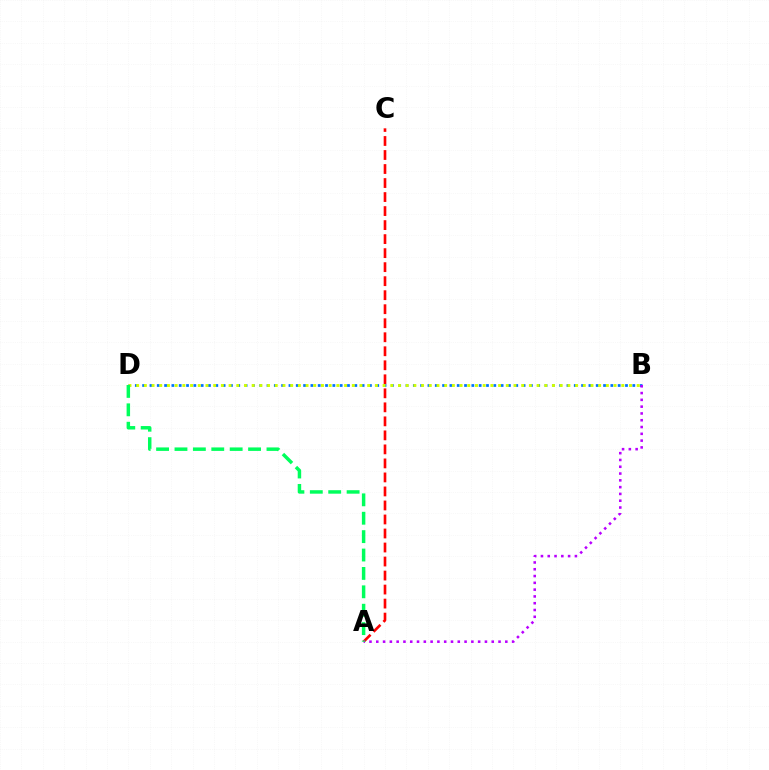{('A', 'C'): [{'color': '#ff0000', 'line_style': 'dashed', 'thickness': 1.9}], ('B', 'D'): [{'color': '#0074ff', 'line_style': 'dotted', 'thickness': 1.99}, {'color': '#d1ff00', 'line_style': 'dotted', 'thickness': 2.09}], ('A', 'B'): [{'color': '#b900ff', 'line_style': 'dotted', 'thickness': 1.85}], ('A', 'D'): [{'color': '#00ff5c', 'line_style': 'dashed', 'thickness': 2.5}]}